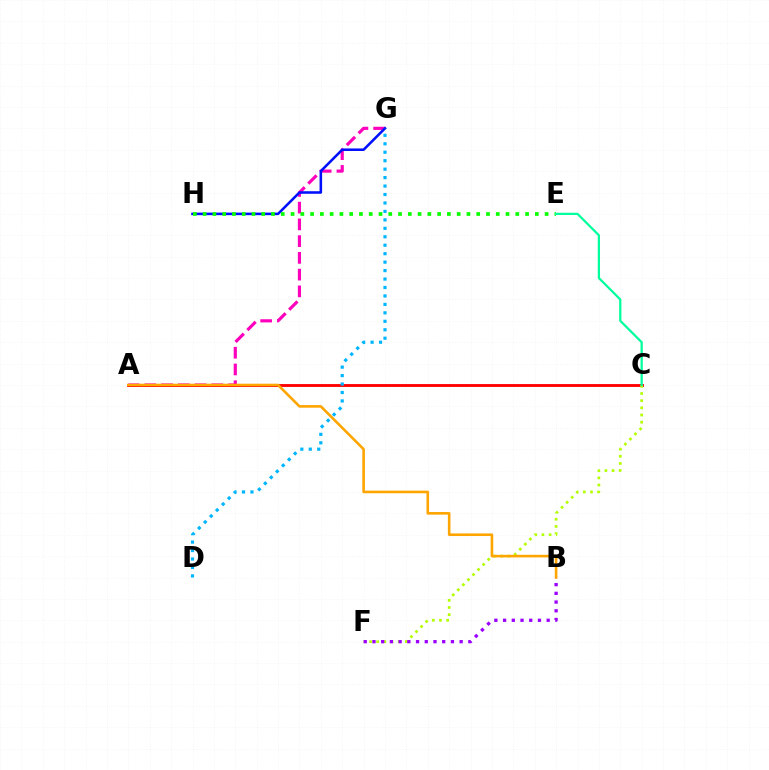{('A', 'G'): [{'color': '#ff00bd', 'line_style': 'dashed', 'thickness': 2.27}], ('A', 'C'): [{'color': '#ff0000', 'line_style': 'solid', 'thickness': 2.06}], ('G', 'H'): [{'color': '#0010ff', 'line_style': 'solid', 'thickness': 1.84}], ('C', 'F'): [{'color': '#b3ff00', 'line_style': 'dotted', 'thickness': 1.95}], ('E', 'H'): [{'color': '#08ff00', 'line_style': 'dotted', 'thickness': 2.65}], ('A', 'B'): [{'color': '#ffa500', 'line_style': 'solid', 'thickness': 1.87}], ('D', 'G'): [{'color': '#00b5ff', 'line_style': 'dotted', 'thickness': 2.3}], ('B', 'F'): [{'color': '#9b00ff', 'line_style': 'dotted', 'thickness': 2.37}], ('C', 'E'): [{'color': '#00ff9d', 'line_style': 'solid', 'thickness': 1.61}]}